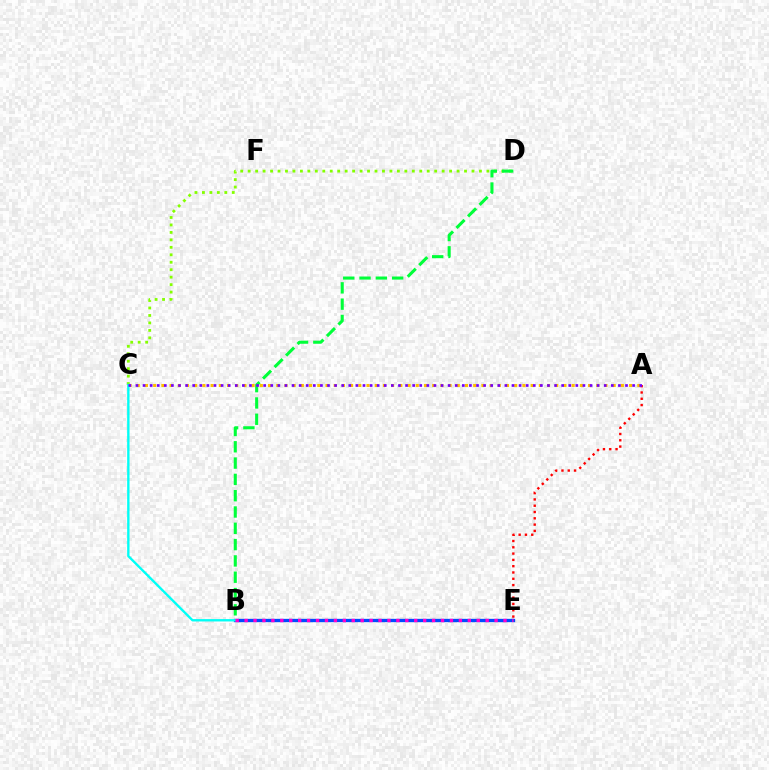{('C', 'D'): [{'color': '#84ff00', 'line_style': 'dotted', 'thickness': 2.03}], ('B', 'E'): [{'color': '#004bff', 'line_style': 'solid', 'thickness': 2.39}, {'color': '#ff00cf', 'line_style': 'dotted', 'thickness': 2.43}], ('B', 'D'): [{'color': '#00ff39', 'line_style': 'dashed', 'thickness': 2.22}], ('A', 'E'): [{'color': '#ff0000', 'line_style': 'dotted', 'thickness': 1.71}], ('A', 'C'): [{'color': '#ffbd00', 'line_style': 'dotted', 'thickness': 2.23}, {'color': '#7200ff', 'line_style': 'dotted', 'thickness': 1.93}], ('B', 'C'): [{'color': '#00fff6', 'line_style': 'solid', 'thickness': 1.7}]}